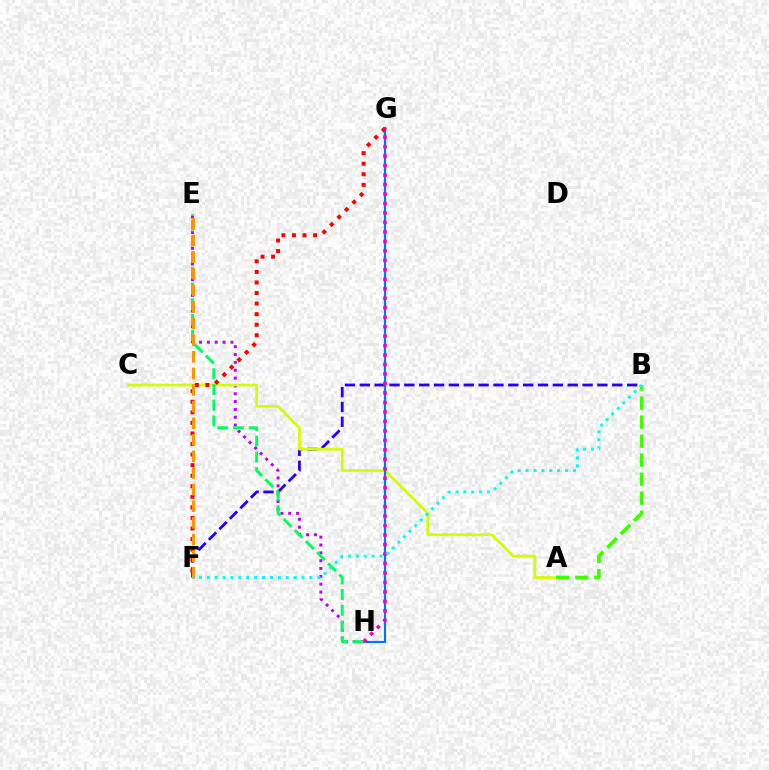{('E', 'H'): [{'color': '#b900ff', 'line_style': 'dotted', 'thickness': 2.13}, {'color': '#00ff5c', 'line_style': 'dashed', 'thickness': 2.14}], ('B', 'F'): [{'color': '#2500ff', 'line_style': 'dashed', 'thickness': 2.02}, {'color': '#00fff6', 'line_style': 'dotted', 'thickness': 2.14}], ('A', 'C'): [{'color': '#d1ff00', 'line_style': 'solid', 'thickness': 1.96}], ('G', 'H'): [{'color': '#0074ff', 'line_style': 'solid', 'thickness': 1.58}, {'color': '#ff00ac', 'line_style': 'dotted', 'thickness': 2.57}], ('F', 'G'): [{'color': '#ff0000', 'line_style': 'dotted', 'thickness': 2.87}], ('A', 'B'): [{'color': '#3dff00', 'line_style': 'dashed', 'thickness': 2.58}], ('E', 'F'): [{'color': '#ff9400', 'line_style': 'dashed', 'thickness': 2.26}]}